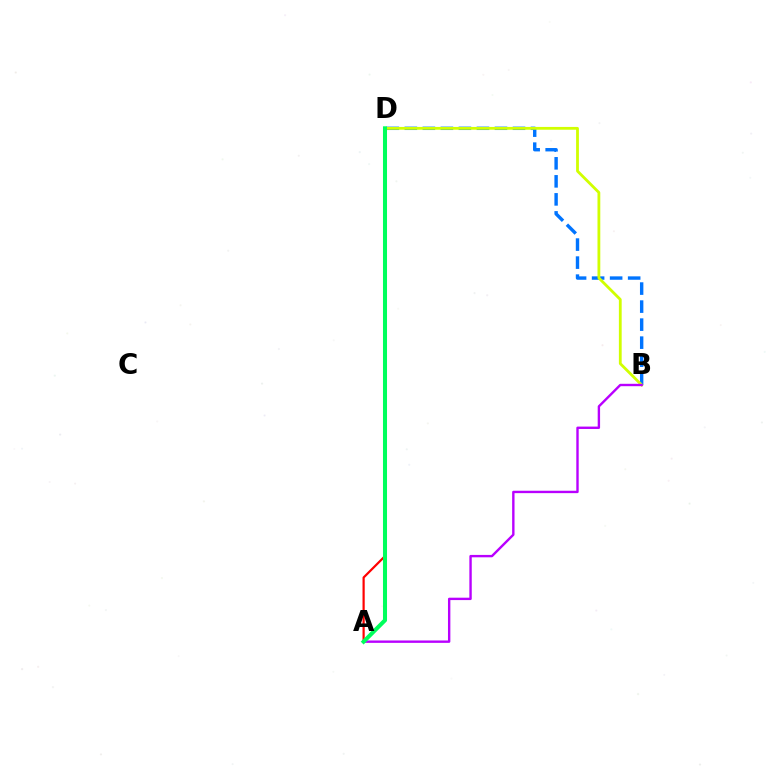{('B', 'D'): [{'color': '#0074ff', 'line_style': 'dashed', 'thickness': 2.45}, {'color': '#d1ff00', 'line_style': 'solid', 'thickness': 2.02}], ('A', 'D'): [{'color': '#ff0000', 'line_style': 'solid', 'thickness': 1.58}, {'color': '#00ff5c', 'line_style': 'solid', 'thickness': 2.91}], ('A', 'B'): [{'color': '#b900ff', 'line_style': 'solid', 'thickness': 1.72}]}